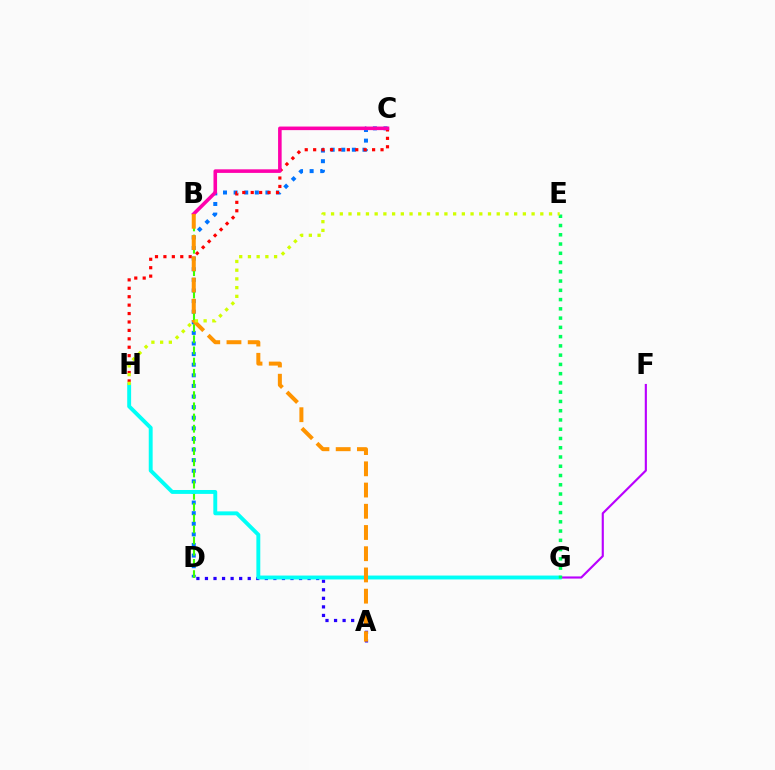{('F', 'G'): [{'color': '#b900ff', 'line_style': 'solid', 'thickness': 1.54}], ('A', 'D'): [{'color': '#2500ff', 'line_style': 'dotted', 'thickness': 2.32}], ('C', 'D'): [{'color': '#0074ff', 'line_style': 'dotted', 'thickness': 2.88}], ('B', 'D'): [{'color': '#3dff00', 'line_style': 'dashed', 'thickness': 1.52}], ('G', 'H'): [{'color': '#00fff6', 'line_style': 'solid', 'thickness': 2.81}], ('C', 'H'): [{'color': '#ff0000', 'line_style': 'dotted', 'thickness': 2.29}], ('B', 'C'): [{'color': '#ff00ac', 'line_style': 'solid', 'thickness': 2.57}], ('E', 'G'): [{'color': '#00ff5c', 'line_style': 'dotted', 'thickness': 2.52}], ('A', 'B'): [{'color': '#ff9400', 'line_style': 'dashed', 'thickness': 2.88}], ('E', 'H'): [{'color': '#d1ff00', 'line_style': 'dotted', 'thickness': 2.37}]}